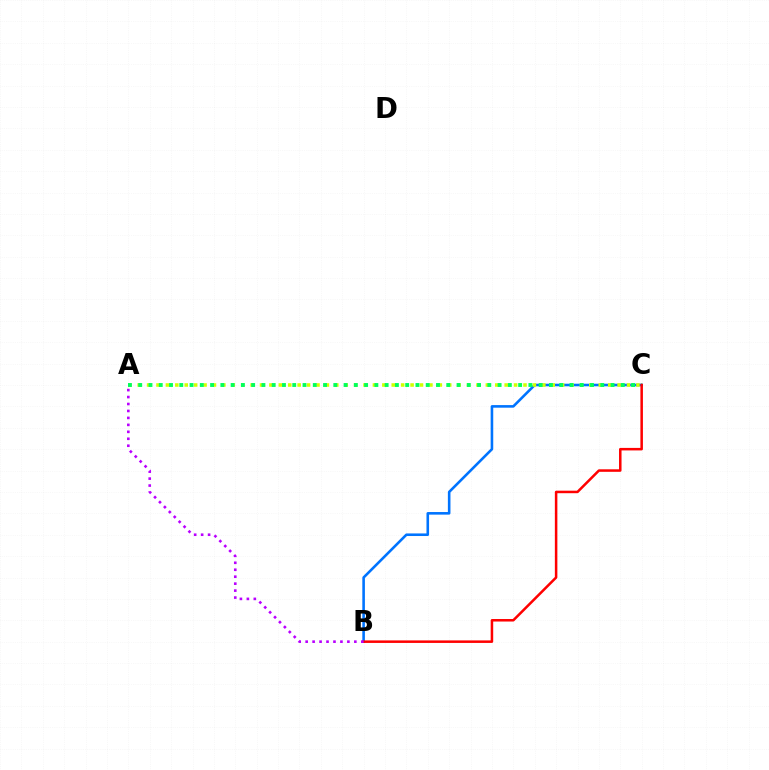{('B', 'C'): [{'color': '#0074ff', 'line_style': 'solid', 'thickness': 1.87}, {'color': '#ff0000', 'line_style': 'solid', 'thickness': 1.81}], ('A', 'C'): [{'color': '#d1ff00', 'line_style': 'dotted', 'thickness': 2.56}, {'color': '#00ff5c', 'line_style': 'dotted', 'thickness': 2.79}], ('A', 'B'): [{'color': '#b900ff', 'line_style': 'dotted', 'thickness': 1.89}]}